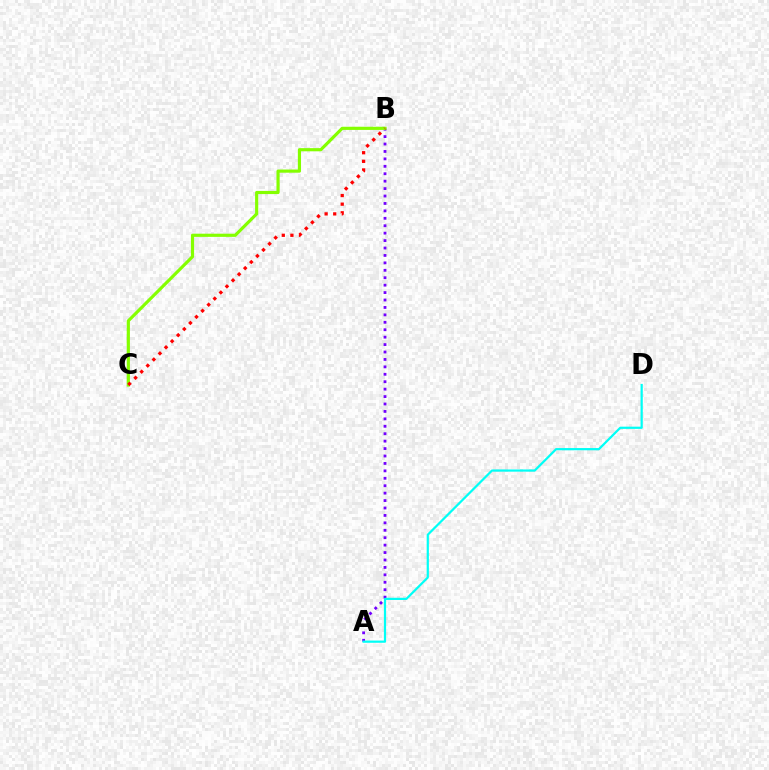{('A', 'B'): [{'color': '#7200ff', 'line_style': 'dotted', 'thickness': 2.02}], ('B', 'C'): [{'color': '#84ff00', 'line_style': 'solid', 'thickness': 2.28}, {'color': '#ff0000', 'line_style': 'dotted', 'thickness': 2.34}], ('A', 'D'): [{'color': '#00fff6', 'line_style': 'solid', 'thickness': 1.59}]}